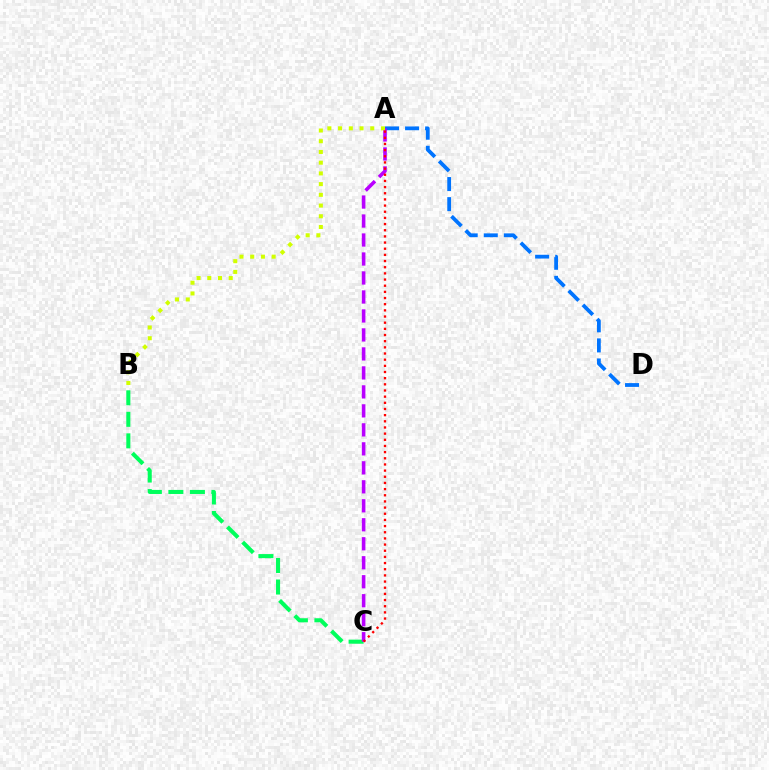{('A', 'D'): [{'color': '#0074ff', 'line_style': 'dashed', 'thickness': 2.73}], ('B', 'C'): [{'color': '#00ff5c', 'line_style': 'dashed', 'thickness': 2.92}], ('A', 'C'): [{'color': '#b900ff', 'line_style': 'dashed', 'thickness': 2.58}, {'color': '#ff0000', 'line_style': 'dotted', 'thickness': 1.67}], ('A', 'B'): [{'color': '#d1ff00', 'line_style': 'dotted', 'thickness': 2.91}]}